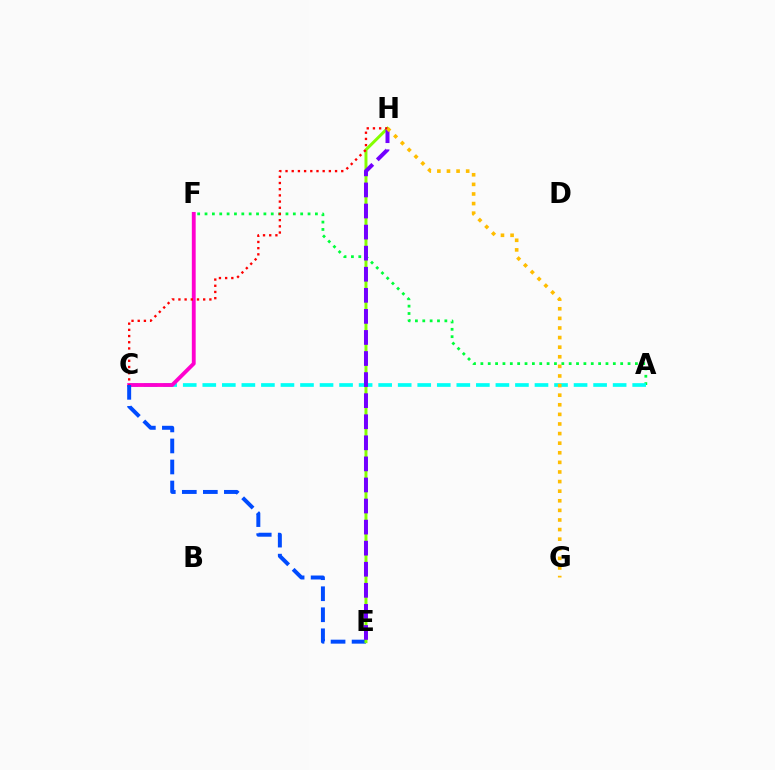{('A', 'F'): [{'color': '#00ff39', 'line_style': 'dotted', 'thickness': 2.0}], ('A', 'C'): [{'color': '#00fff6', 'line_style': 'dashed', 'thickness': 2.65}], ('C', 'F'): [{'color': '#ff00cf', 'line_style': 'solid', 'thickness': 2.77}], ('C', 'E'): [{'color': '#004bff', 'line_style': 'dashed', 'thickness': 2.86}], ('E', 'H'): [{'color': '#84ff00', 'line_style': 'solid', 'thickness': 2.13}, {'color': '#7200ff', 'line_style': 'dashed', 'thickness': 2.86}], ('C', 'H'): [{'color': '#ff0000', 'line_style': 'dotted', 'thickness': 1.68}], ('G', 'H'): [{'color': '#ffbd00', 'line_style': 'dotted', 'thickness': 2.61}]}